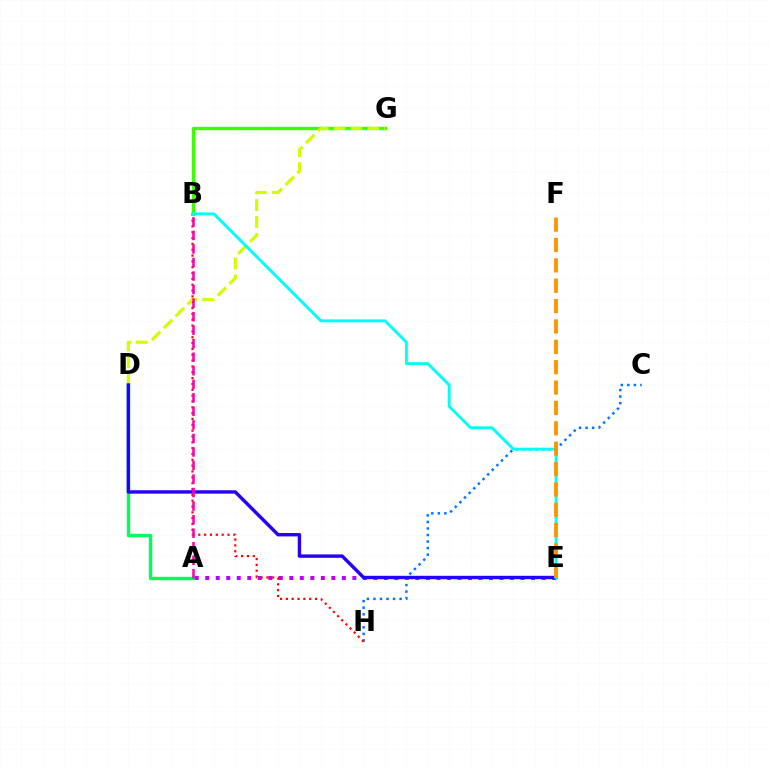{('A', 'E'): [{'color': '#b900ff', 'line_style': 'dotted', 'thickness': 2.86}], ('C', 'H'): [{'color': '#0074ff', 'line_style': 'dotted', 'thickness': 1.78}], ('A', 'D'): [{'color': '#00ff5c', 'line_style': 'solid', 'thickness': 2.44}], ('B', 'H'): [{'color': '#ff0000', 'line_style': 'dotted', 'thickness': 1.59}], ('B', 'G'): [{'color': '#3dff00', 'line_style': 'solid', 'thickness': 2.41}], ('D', 'G'): [{'color': '#d1ff00', 'line_style': 'dashed', 'thickness': 2.28}], ('D', 'E'): [{'color': '#2500ff', 'line_style': 'solid', 'thickness': 2.45}], ('B', 'E'): [{'color': '#00fff6', 'line_style': 'solid', 'thickness': 2.08}], ('A', 'B'): [{'color': '#ff00ac', 'line_style': 'dashed', 'thickness': 1.84}], ('E', 'F'): [{'color': '#ff9400', 'line_style': 'dashed', 'thickness': 2.77}]}